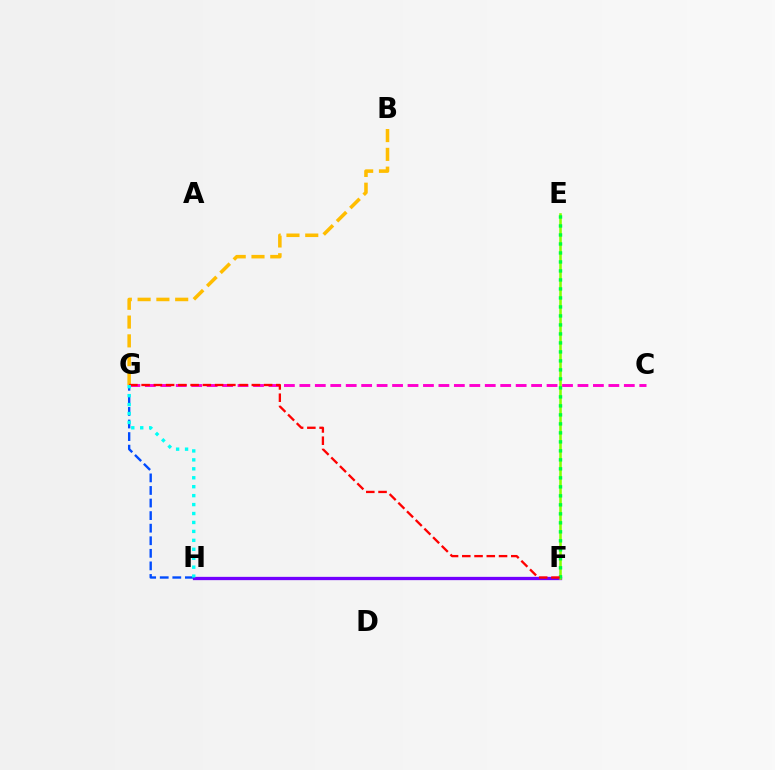{('F', 'H'): [{'color': '#7200ff', 'line_style': 'solid', 'thickness': 2.37}], ('G', 'H'): [{'color': '#004bff', 'line_style': 'dashed', 'thickness': 1.71}, {'color': '#00fff6', 'line_style': 'dotted', 'thickness': 2.43}], ('E', 'F'): [{'color': '#84ff00', 'line_style': 'solid', 'thickness': 1.85}, {'color': '#00ff39', 'line_style': 'dotted', 'thickness': 2.44}], ('B', 'G'): [{'color': '#ffbd00', 'line_style': 'dashed', 'thickness': 2.55}], ('C', 'G'): [{'color': '#ff00cf', 'line_style': 'dashed', 'thickness': 2.1}], ('F', 'G'): [{'color': '#ff0000', 'line_style': 'dashed', 'thickness': 1.66}]}